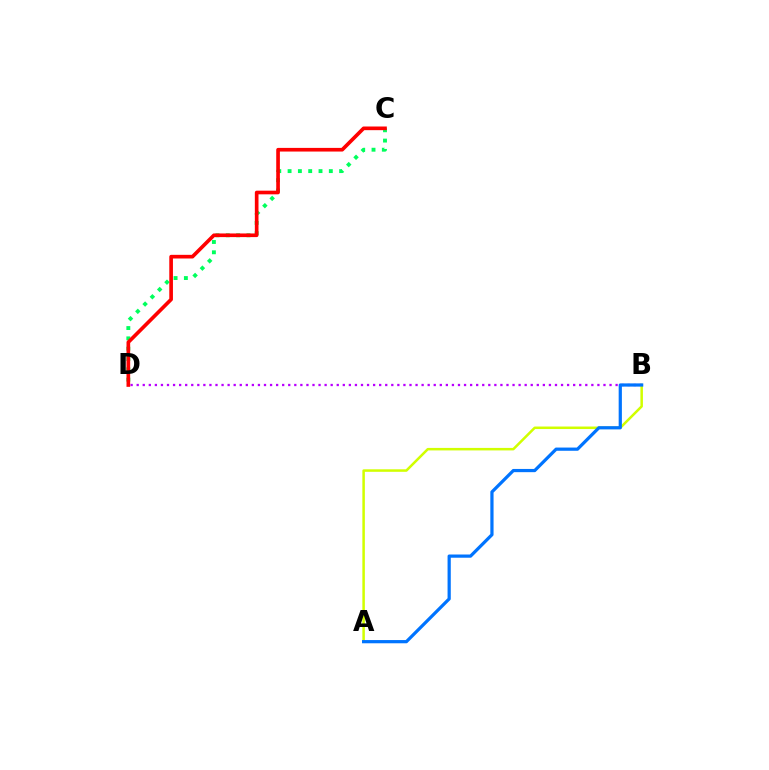{('C', 'D'): [{'color': '#00ff5c', 'line_style': 'dotted', 'thickness': 2.8}, {'color': '#ff0000', 'line_style': 'solid', 'thickness': 2.63}], ('B', 'D'): [{'color': '#b900ff', 'line_style': 'dotted', 'thickness': 1.65}], ('A', 'B'): [{'color': '#d1ff00', 'line_style': 'solid', 'thickness': 1.81}, {'color': '#0074ff', 'line_style': 'solid', 'thickness': 2.32}]}